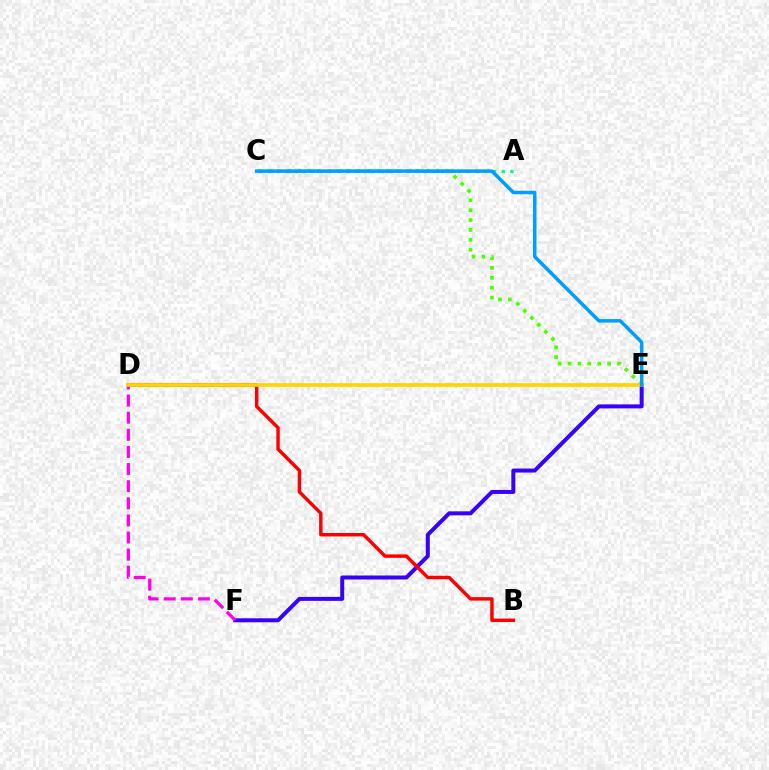{('E', 'F'): [{'color': '#3700ff', 'line_style': 'solid', 'thickness': 2.87}], ('C', 'E'): [{'color': '#4fff00', 'line_style': 'dotted', 'thickness': 2.69}, {'color': '#009eff', 'line_style': 'solid', 'thickness': 2.53}], ('B', 'D'): [{'color': '#ff0000', 'line_style': 'solid', 'thickness': 2.48}], ('D', 'F'): [{'color': '#ff00ed', 'line_style': 'dashed', 'thickness': 2.33}], ('A', 'C'): [{'color': '#00ff86', 'line_style': 'dotted', 'thickness': 2.35}], ('D', 'E'): [{'color': '#ffd500', 'line_style': 'solid', 'thickness': 2.64}]}